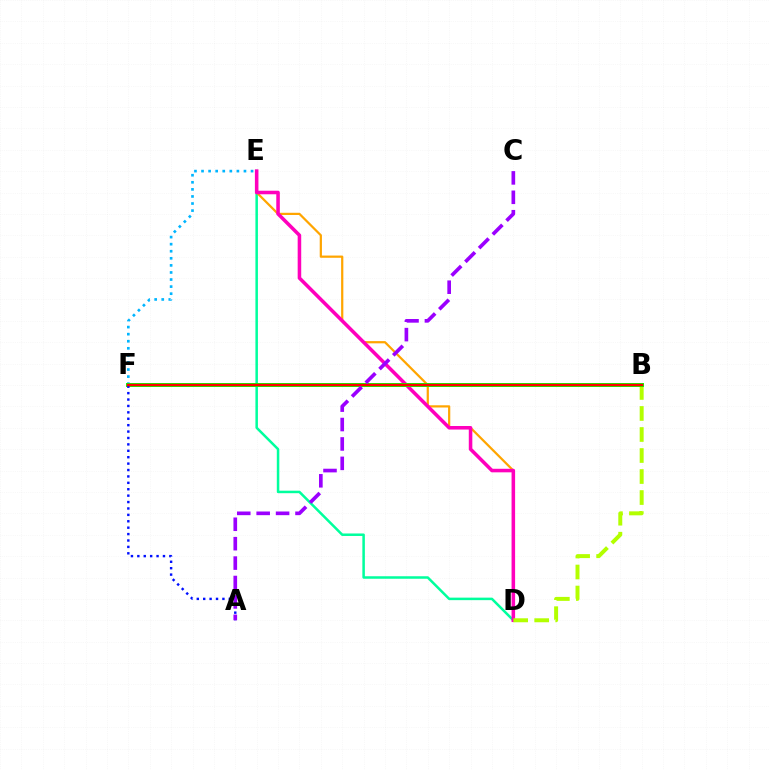{('D', 'E'): [{'color': '#00ff9d', 'line_style': 'solid', 'thickness': 1.81}, {'color': '#ffa500', 'line_style': 'solid', 'thickness': 1.6}, {'color': '#ff00bd', 'line_style': 'solid', 'thickness': 2.55}], ('E', 'F'): [{'color': '#00b5ff', 'line_style': 'dotted', 'thickness': 1.92}], ('B', 'D'): [{'color': '#b3ff00', 'line_style': 'dashed', 'thickness': 2.86}], ('B', 'F'): [{'color': '#08ff00', 'line_style': 'solid', 'thickness': 2.86}, {'color': '#ff0000', 'line_style': 'solid', 'thickness': 1.71}], ('A', 'F'): [{'color': '#0010ff', 'line_style': 'dotted', 'thickness': 1.74}], ('A', 'C'): [{'color': '#9b00ff', 'line_style': 'dashed', 'thickness': 2.64}]}